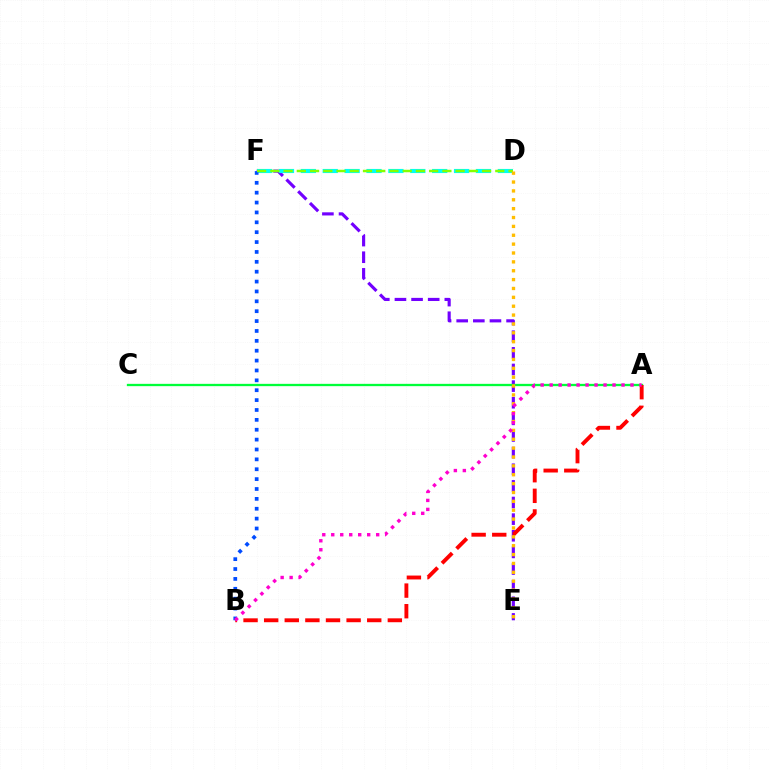{('E', 'F'): [{'color': '#7200ff', 'line_style': 'dashed', 'thickness': 2.26}], ('A', 'C'): [{'color': '#00ff39', 'line_style': 'solid', 'thickness': 1.66}], ('D', 'F'): [{'color': '#00fff6', 'line_style': 'dashed', 'thickness': 2.97}, {'color': '#84ff00', 'line_style': 'dashed', 'thickness': 1.8}], ('A', 'B'): [{'color': '#ff0000', 'line_style': 'dashed', 'thickness': 2.8}, {'color': '#ff00cf', 'line_style': 'dotted', 'thickness': 2.44}], ('B', 'F'): [{'color': '#004bff', 'line_style': 'dotted', 'thickness': 2.68}], ('D', 'E'): [{'color': '#ffbd00', 'line_style': 'dotted', 'thickness': 2.41}]}